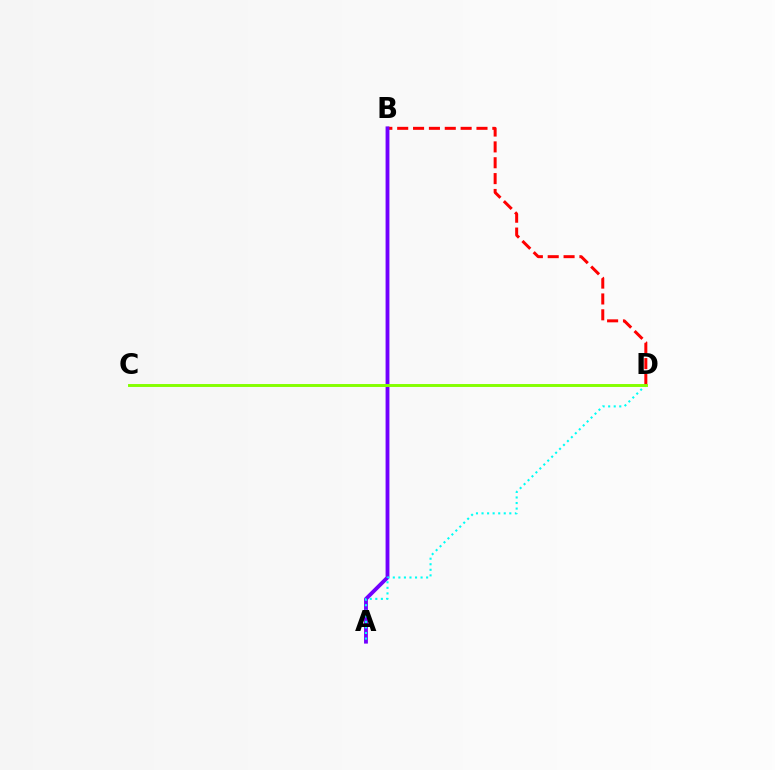{('B', 'D'): [{'color': '#ff0000', 'line_style': 'dashed', 'thickness': 2.15}], ('A', 'B'): [{'color': '#7200ff', 'line_style': 'solid', 'thickness': 2.76}], ('A', 'D'): [{'color': '#00fff6', 'line_style': 'dotted', 'thickness': 1.51}], ('C', 'D'): [{'color': '#84ff00', 'line_style': 'solid', 'thickness': 2.1}]}